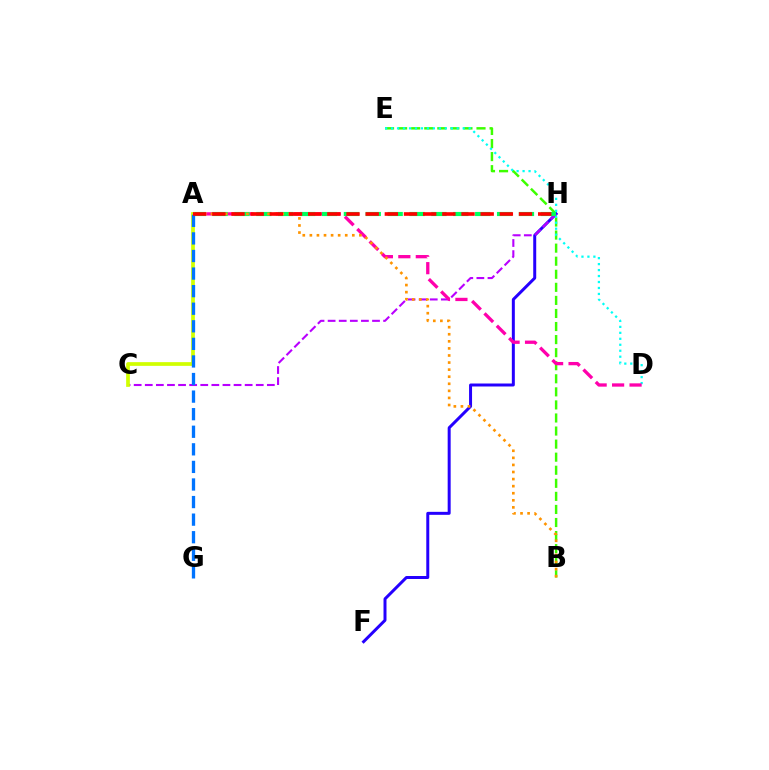{('B', 'E'): [{'color': '#3dff00', 'line_style': 'dashed', 'thickness': 1.77}], ('F', 'H'): [{'color': '#2500ff', 'line_style': 'solid', 'thickness': 2.15}], ('D', 'E'): [{'color': '#00fff6', 'line_style': 'dotted', 'thickness': 1.62}], ('C', 'H'): [{'color': '#b900ff', 'line_style': 'dashed', 'thickness': 1.51}], ('A', 'D'): [{'color': '#ff00ac', 'line_style': 'dashed', 'thickness': 2.37}], ('A', 'H'): [{'color': '#00ff5c', 'line_style': 'dashed', 'thickness': 2.97}, {'color': '#ff0000', 'line_style': 'dashed', 'thickness': 2.6}], ('A', 'C'): [{'color': '#d1ff00', 'line_style': 'solid', 'thickness': 2.67}], ('A', 'G'): [{'color': '#0074ff', 'line_style': 'dashed', 'thickness': 2.39}], ('A', 'B'): [{'color': '#ff9400', 'line_style': 'dotted', 'thickness': 1.92}]}